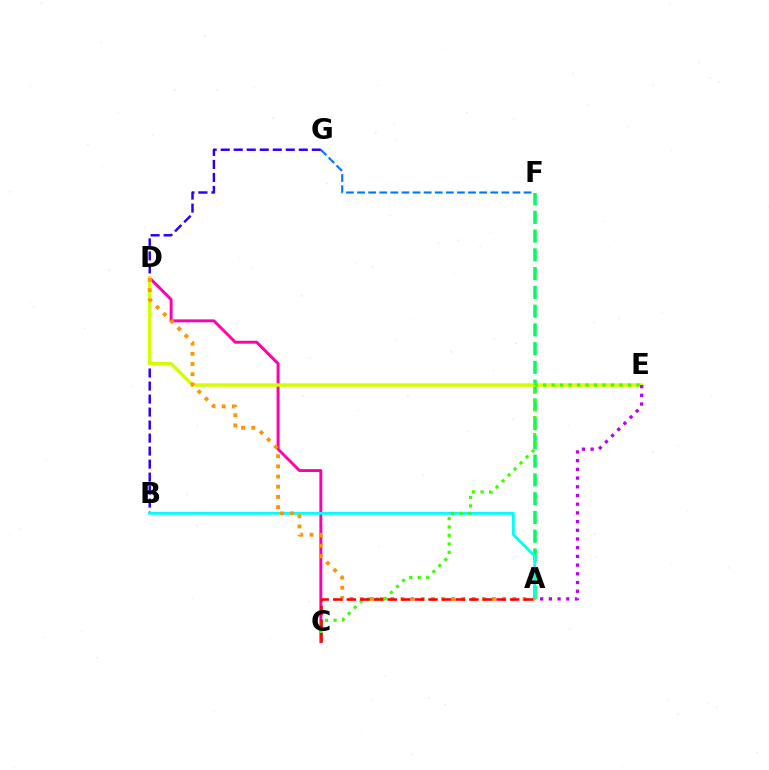{('F', 'G'): [{'color': '#0074ff', 'line_style': 'dashed', 'thickness': 1.51}], ('A', 'F'): [{'color': '#00ff5c', 'line_style': 'dashed', 'thickness': 2.55}], ('C', 'D'): [{'color': '#ff00ac', 'line_style': 'solid', 'thickness': 2.11}], ('B', 'G'): [{'color': '#2500ff', 'line_style': 'dashed', 'thickness': 1.77}], ('D', 'E'): [{'color': '#d1ff00', 'line_style': 'solid', 'thickness': 2.48}], ('A', 'B'): [{'color': '#00fff6', 'line_style': 'solid', 'thickness': 2.0}], ('A', 'D'): [{'color': '#ff9400', 'line_style': 'dotted', 'thickness': 2.77}], ('C', 'E'): [{'color': '#3dff00', 'line_style': 'dotted', 'thickness': 2.31}], ('A', 'E'): [{'color': '#b900ff', 'line_style': 'dotted', 'thickness': 2.36}], ('A', 'C'): [{'color': '#ff0000', 'line_style': 'dashed', 'thickness': 1.85}]}